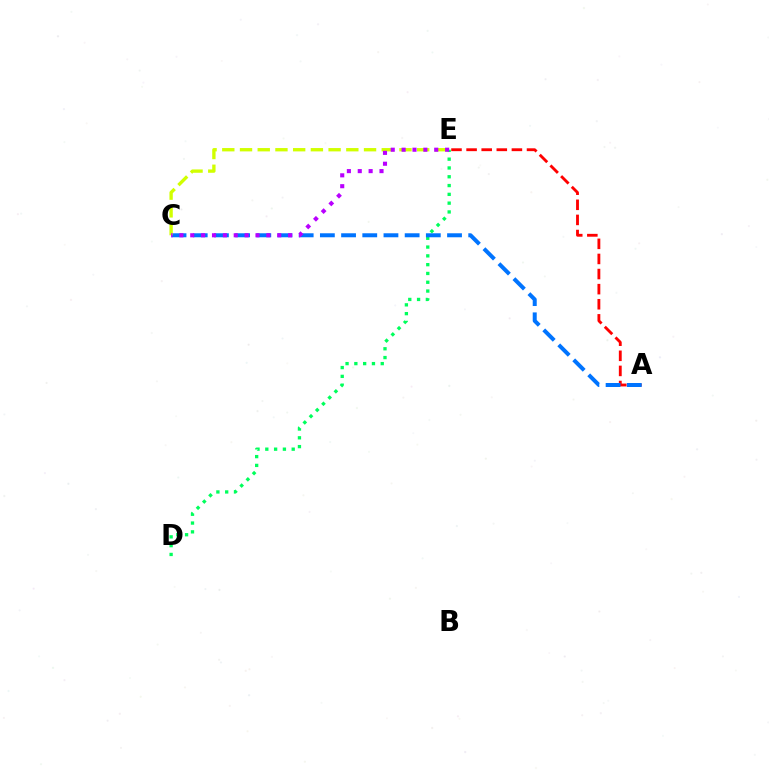{('D', 'E'): [{'color': '#00ff5c', 'line_style': 'dotted', 'thickness': 2.39}], ('A', 'E'): [{'color': '#ff0000', 'line_style': 'dashed', 'thickness': 2.05}], ('A', 'C'): [{'color': '#0074ff', 'line_style': 'dashed', 'thickness': 2.88}], ('C', 'E'): [{'color': '#d1ff00', 'line_style': 'dashed', 'thickness': 2.41}, {'color': '#b900ff', 'line_style': 'dotted', 'thickness': 2.95}]}